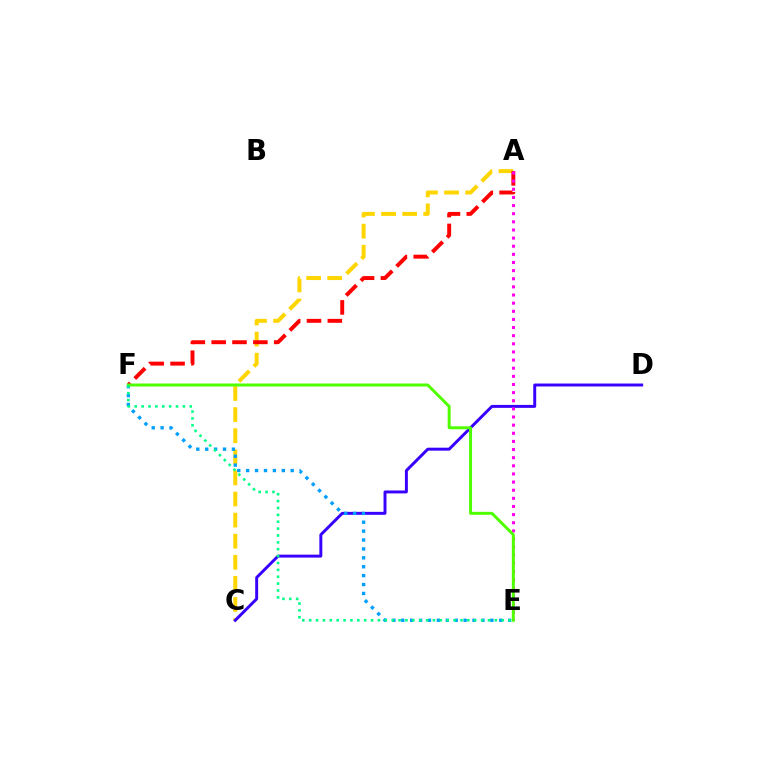{('A', 'C'): [{'color': '#ffd500', 'line_style': 'dashed', 'thickness': 2.87}], ('C', 'D'): [{'color': '#3700ff', 'line_style': 'solid', 'thickness': 2.12}], ('A', 'F'): [{'color': '#ff0000', 'line_style': 'dashed', 'thickness': 2.83}], ('E', 'F'): [{'color': '#009eff', 'line_style': 'dotted', 'thickness': 2.42}, {'color': '#4fff00', 'line_style': 'solid', 'thickness': 2.14}, {'color': '#00ff86', 'line_style': 'dotted', 'thickness': 1.87}], ('A', 'E'): [{'color': '#ff00ed', 'line_style': 'dotted', 'thickness': 2.21}]}